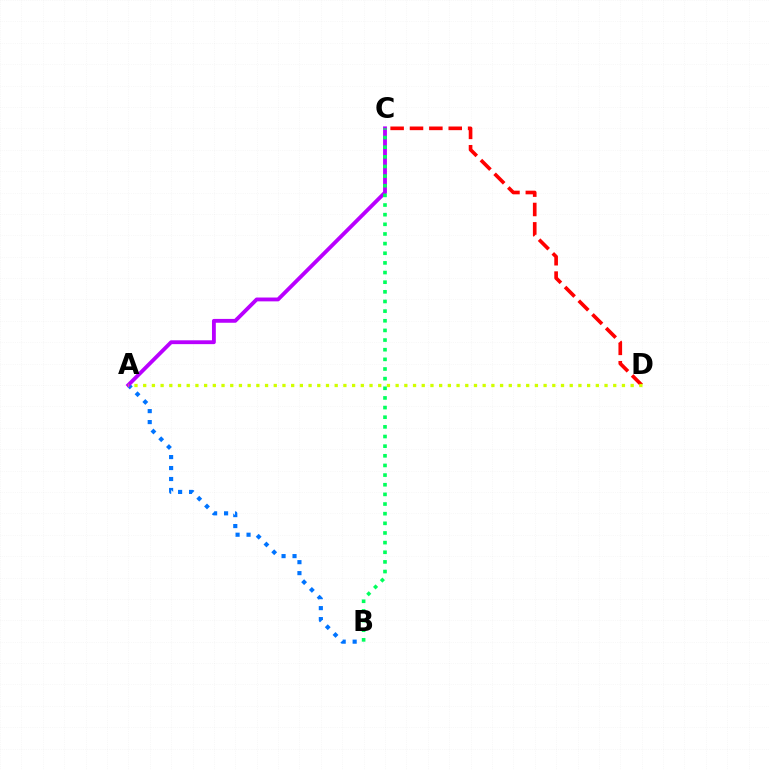{('C', 'D'): [{'color': '#ff0000', 'line_style': 'dashed', 'thickness': 2.63}], ('A', 'B'): [{'color': '#0074ff', 'line_style': 'dotted', 'thickness': 2.98}], ('A', 'C'): [{'color': '#b900ff', 'line_style': 'solid', 'thickness': 2.77}], ('A', 'D'): [{'color': '#d1ff00', 'line_style': 'dotted', 'thickness': 2.37}], ('B', 'C'): [{'color': '#00ff5c', 'line_style': 'dotted', 'thickness': 2.62}]}